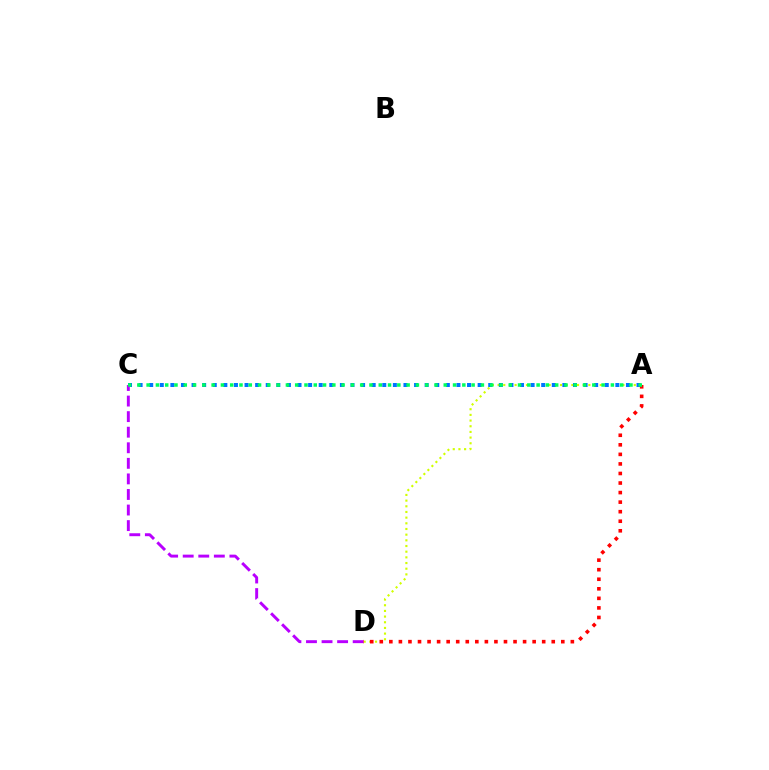{('A', 'D'): [{'color': '#d1ff00', 'line_style': 'dotted', 'thickness': 1.54}, {'color': '#ff0000', 'line_style': 'dotted', 'thickness': 2.6}], ('A', 'C'): [{'color': '#0074ff', 'line_style': 'dotted', 'thickness': 2.88}, {'color': '#00ff5c', 'line_style': 'dotted', 'thickness': 2.52}], ('C', 'D'): [{'color': '#b900ff', 'line_style': 'dashed', 'thickness': 2.11}]}